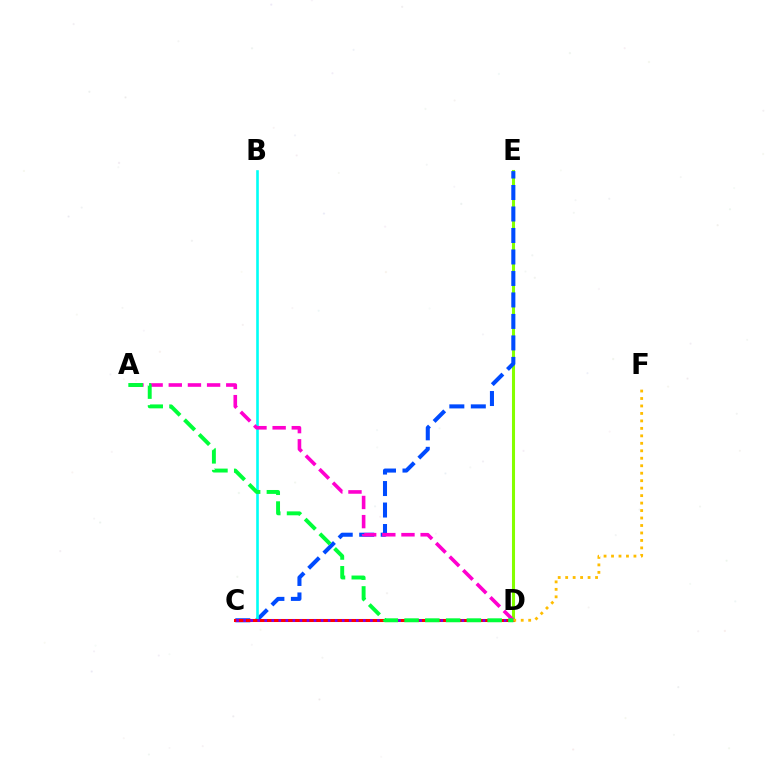{('D', 'E'): [{'color': '#84ff00', 'line_style': 'solid', 'thickness': 2.2}], ('C', 'E'): [{'color': '#004bff', 'line_style': 'dashed', 'thickness': 2.92}], ('B', 'C'): [{'color': '#00fff6', 'line_style': 'solid', 'thickness': 1.88}], ('C', 'D'): [{'color': '#ff0000', 'line_style': 'solid', 'thickness': 2.19}, {'color': '#7200ff', 'line_style': 'dotted', 'thickness': 1.91}], ('A', 'D'): [{'color': '#ff00cf', 'line_style': 'dashed', 'thickness': 2.6}, {'color': '#00ff39', 'line_style': 'dashed', 'thickness': 2.82}], ('D', 'F'): [{'color': '#ffbd00', 'line_style': 'dotted', 'thickness': 2.03}]}